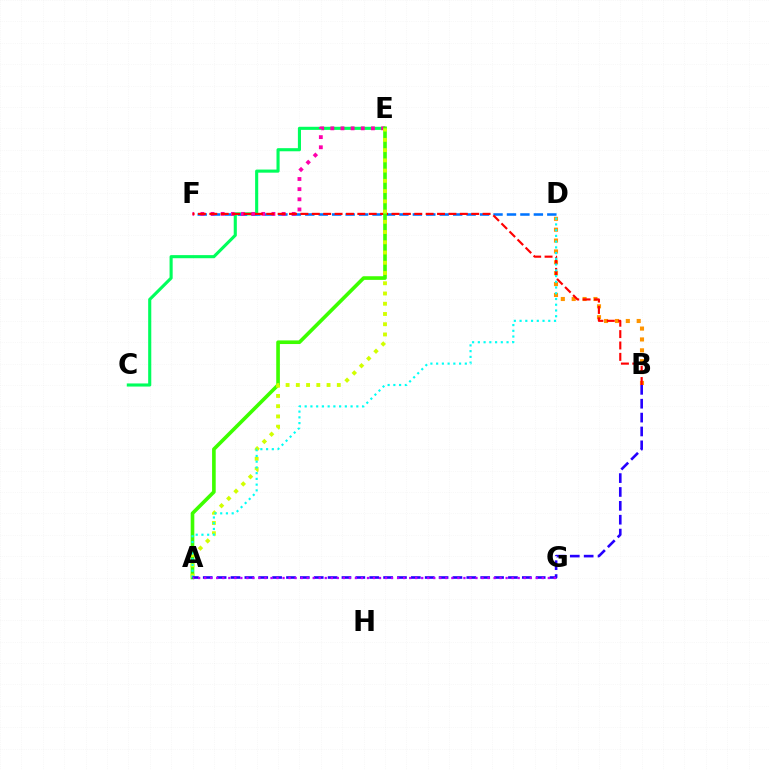{('C', 'E'): [{'color': '#00ff5c', 'line_style': 'solid', 'thickness': 2.24}], ('D', 'F'): [{'color': '#0074ff', 'line_style': 'dashed', 'thickness': 1.83}], ('B', 'D'): [{'color': '#ff9400', 'line_style': 'dotted', 'thickness': 2.95}], ('E', 'F'): [{'color': '#ff00ac', 'line_style': 'dotted', 'thickness': 2.76}], ('B', 'F'): [{'color': '#ff0000', 'line_style': 'dashed', 'thickness': 1.55}], ('A', 'E'): [{'color': '#3dff00', 'line_style': 'solid', 'thickness': 2.61}, {'color': '#d1ff00', 'line_style': 'dotted', 'thickness': 2.78}], ('A', 'D'): [{'color': '#00fff6', 'line_style': 'dotted', 'thickness': 1.56}], ('A', 'B'): [{'color': '#2500ff', 'line_style': 'dashed', 'thickness': 1.88}], ('A', 'G'): [{'color': '#b900ff', 'line_style': 'dotted', 'thickness': 1.64}]}